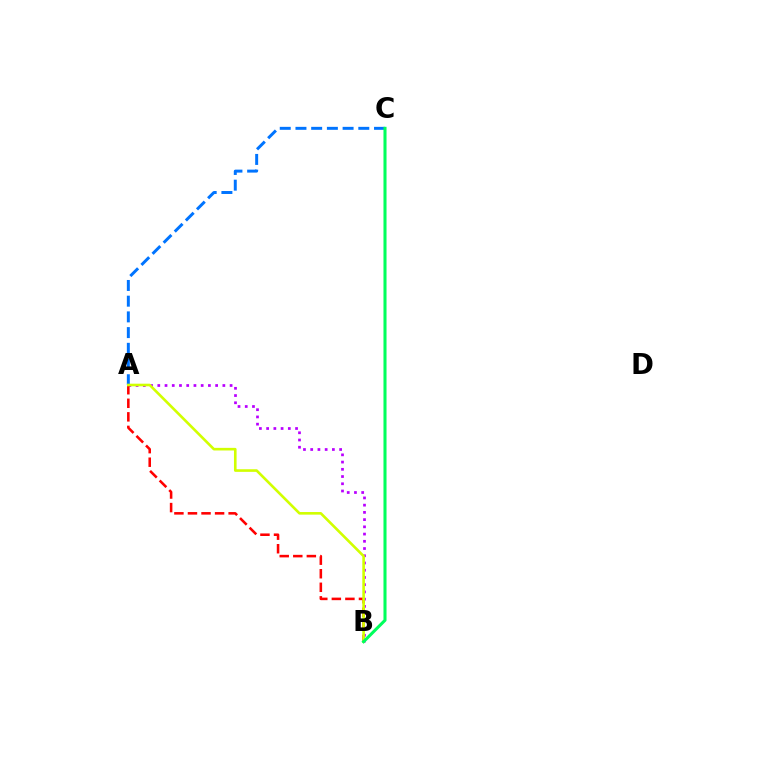{('A', 'C'): [{'color': '#0074ff', 'line_style': 'dashed', 'thickness': 2.13}], ('A', 'B'): [{'color': '#b900ff', 'line_style': 'dotted', 'thickness': 1.96}, {'color': '#ff0000', 'line_style': 'dashed', 'thickness': 1.84}, {'color': '#d1ff00', 'line_style': 'solid', 'thickness': 1.89}], ('B', 'C'): [{'color': '#00ff5c', 'line_style': 'solid', 'thickness': 2.2}]}